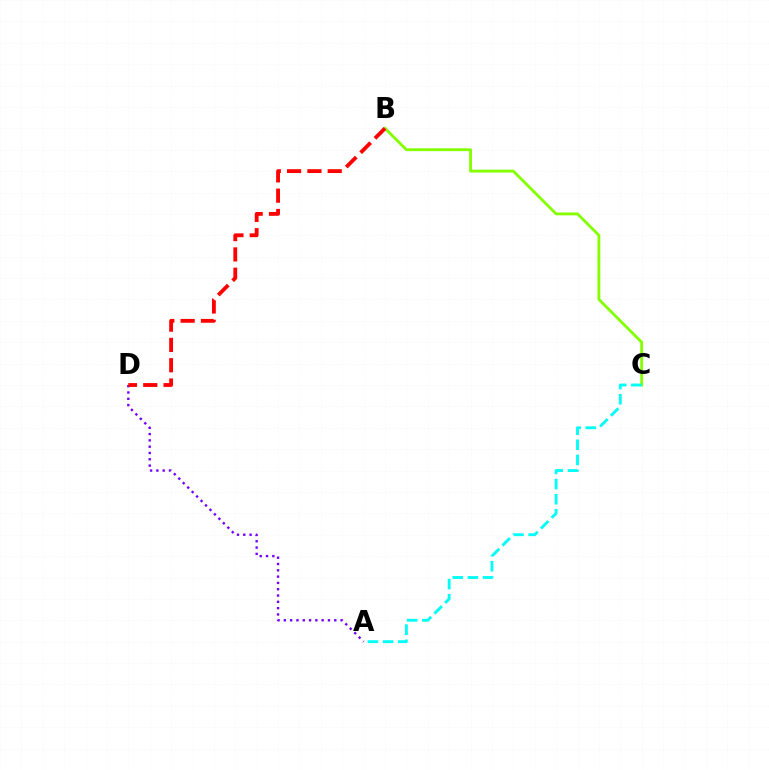{('B', 'C'): [{'color': '#84ff00', 'line_style': 'solid', 'thickness': 2.04}], ('A', 'D'): [{'color': '#7200ff', 'line_style': 'dotted', 'thickness': 1.71}], ('B', 'D'): [{'color': '#ff0000', 'line_style': 'dashed', 'thickness': 2.76}], ('A', 'C'): [{'color': '#00fff6', 'line_style': 'dashed', 'thickness': 2.06}]}